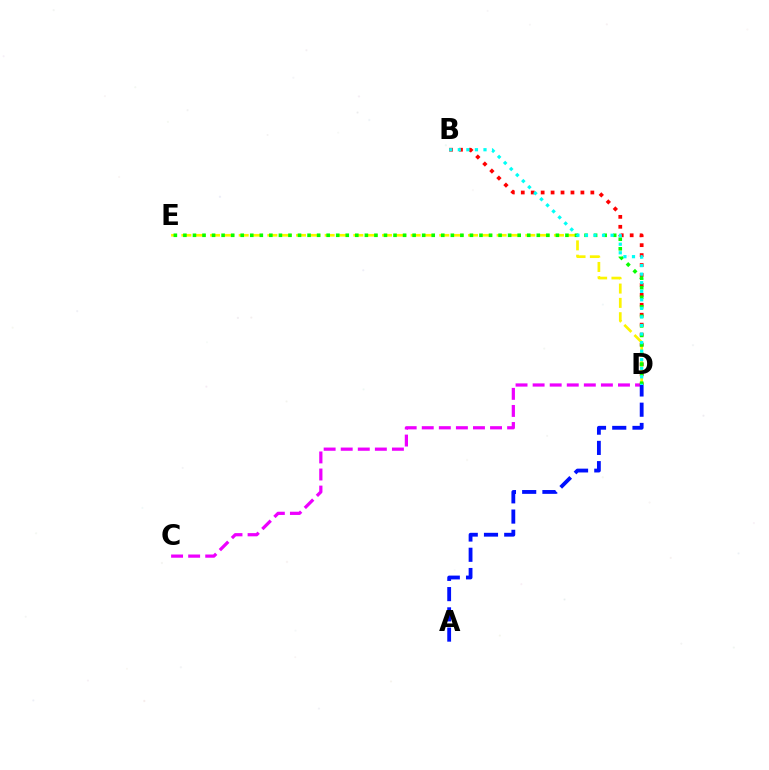{('C', 'D'): [{'color': '#ee00ff', 'line_style': 'dashed', 'thickness': 2.32}], ('B', 'D'): [{'color': '#ff0000', 'line_style': 'dotted', 'thickness': 2.7}, {'color': '#00fff6', 'line_style': 'dotted', 'thickness': 2.32}], ('D', 'E'): [{'color': '#fcf500', 'line_style': 'dashed', 'thickness': 1.95}, {'color': '#08ff00', 'line_style': 'dotted', 'thickness': 2.59}], ('A', 'D'): [{'color': '#0010ff', 'line_style': 'dashed', 'thickness': 2.75}]}